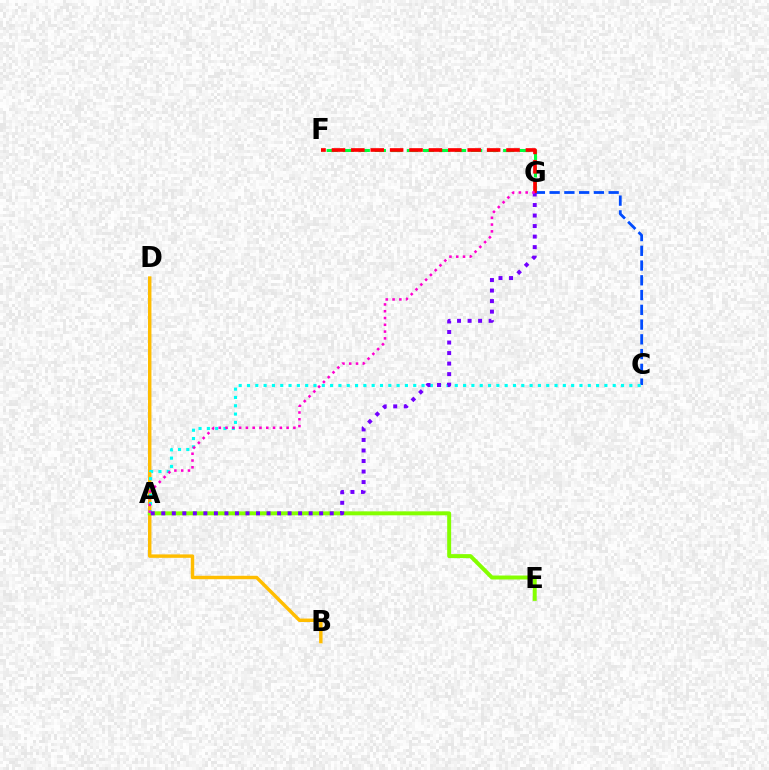{('F', 'G'): [{'color': '#00ff39', 'line_style': 'dashed', 'thickness': 2.18}, {'color': '#ff0000', 'line_style': 'dashed', 'thickness': 2.64}], ('B', 'D'): [{'color': '#ffbd00', 'line_style': 'solid', 'thickness': 2.47}], ('C', 'G'): [{'color': '#004bff', 'line_style': 'dashed', 'thickness': 2.0}], ('A', 'C'): [{'color': '#00fff6', 'line_style': 'dotted', 'thickness': 2.26}], ('A', 'E'): [{'color': '#84ff00', 'line_style': 'solid', 'thickness': 2.85}], ('A', 'G'): [{'color': '#7200ff', 'line_style': 'dotted', 'thickness': 2.86}, {'color': '#ff00cf', 'line_style': 'dotted', 'thickness': 1.84}]}